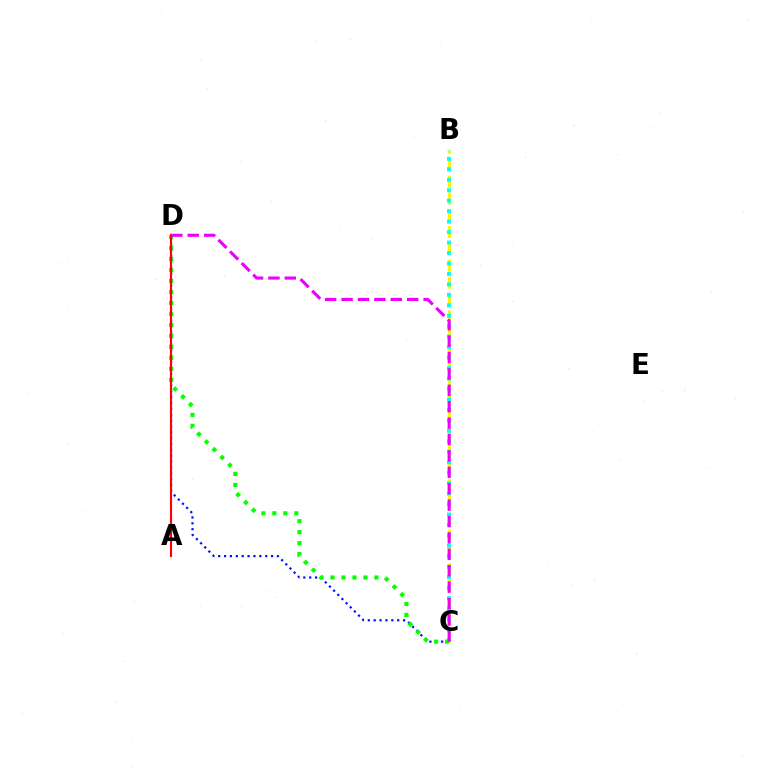{('B', 'C'): [{'color': '#fcf500', 'line_style': 'dashed', 'thickness': 2.29}, {'color': '#00fff6', 'line_style': 'dotted', 'thickness': 2.84}], ('C', 'D'): [{'color': '#0010ff', 'line_style': 'dotted', 'thickness': 1.6}, {'color': '#08ff00', 'line_style': 'dotted', 'thickness': 2.98}, {'color': '#ee00ff', 'line_style': 'dashed', 'thickness': 2.23}], ('A', 'D'): [{'color': '#ff0000', 'line_style': 'solid', 'thickness': 1.54}]}